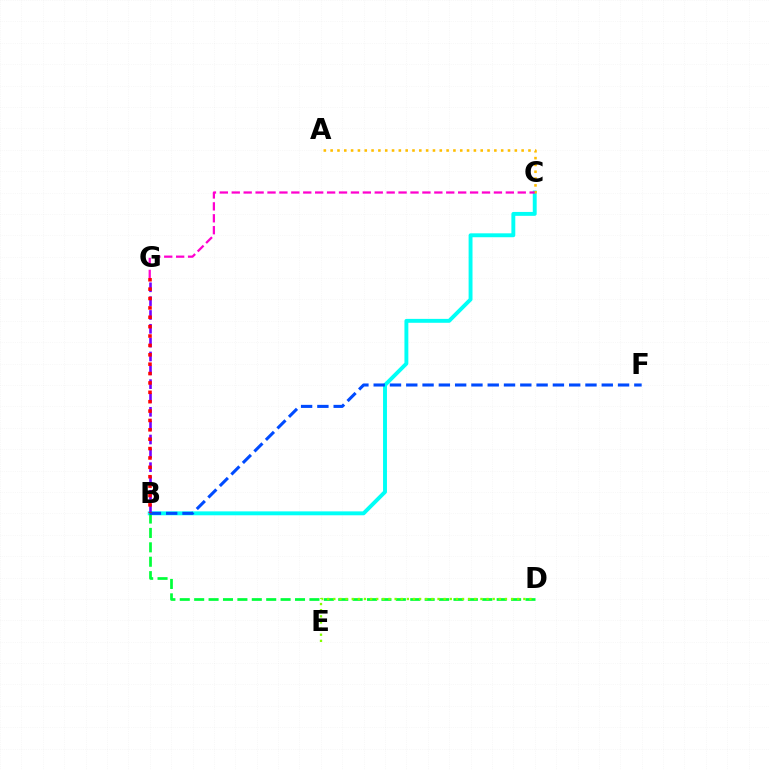{('B', 'C'): [{'color': '#00fff6', 'line_style': 'solid', 'thickness': 2.81}], ('A', 'C'): [{'color': '#ffbd00', 'line_style': 'dotted', 'thickness': 1.85}], ('B', 'D'): [{'color': '#00ff39', 'line_style': 'dashed', 'thickness': 1.96}], ('B', 'G'): [{'color': '#7200ff', 'line_style': 'dashed', 'thickness': 1.88}, {'color': '#ff0000', 'line_style': 'dotted', 'thickness': 2.55}], ('B', 'F'): [{'color': '#004bff', 'line_style': 'dashed', 'thickness': 2.21}], ('D', 'E'): [{'color': '#84ff00', 'line_style': 'dotted', 'thickness': 1.67}], ('C', 'G'): [{'color': '#ff00cf', 'line_style': 'dashed', 'thickness': 1.62}]}